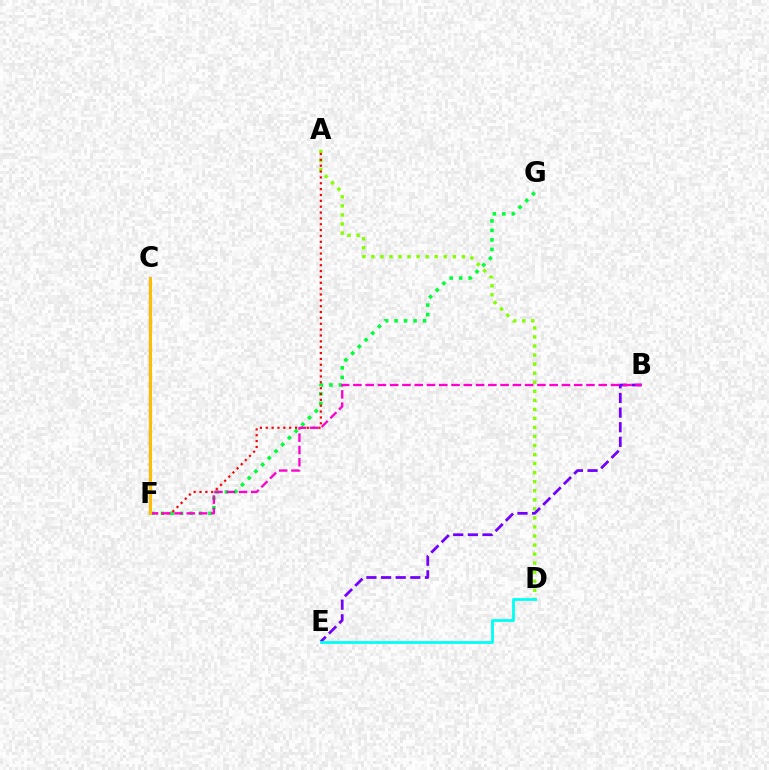{('F', 'G'): [{'color': '#00ff39', 'line_style': 'dotted', 'thickness': 2.58}], ('A', 'D'): [{'color': '#84ff00', 'line_style': 'dotted', 'thickness': 2.46}], ('B', 'E'): [{'color': '#7200ff', 'line_style': 'dashed', 'thickness': 1.99}], ('A', 'F'): [{'color': '#ff0000', 'line_style': 'dotted', 'thickness': 1.59}], ('D', 'E'): [{'color': '#00fff6', 'line_style': 'solid', 'thickness': 2.0}], ('B', 'F'): [{'color': '#ff00cf', 'line_style': 'dashed', 'thickness': 1.67}], ('C', 'F'): [{'color': '#004bff', 'line_style': 'solid', 'thickness': 1.57}, {'color': '#ffbd00', 'line_style': 'solid', 'thickness': 2.18}]}